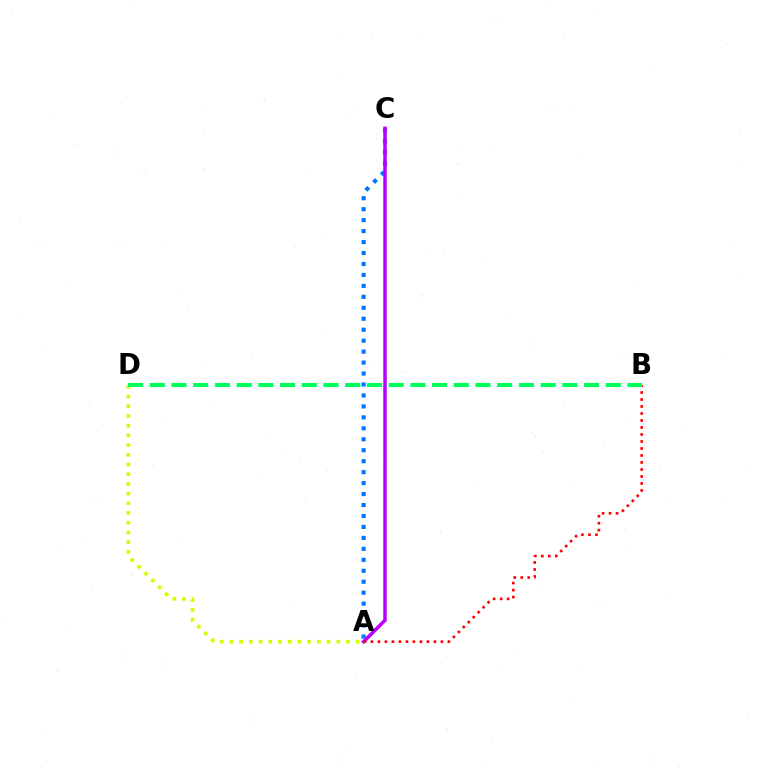{('A', 'D'): [{'color': '#d1ff00', 'line_style': 'dotted', 'thickness': 2.64}], ('A', 'C'): [{'color': '#0074ff', 'line_style': 'dotted', 'thickness': 2.98}, {'color': '#b900ff', 'line_style': 'solid', 'thickness': 2.53}], ('A', 'B'): [{'color': '#ff0000', 'line_style': 'dotted', 'thickness': 1.9}], ('B', 'D'): [{'color': '#00ff5c', 'line_style': 'dashed', 'thickness': 2.95}]}